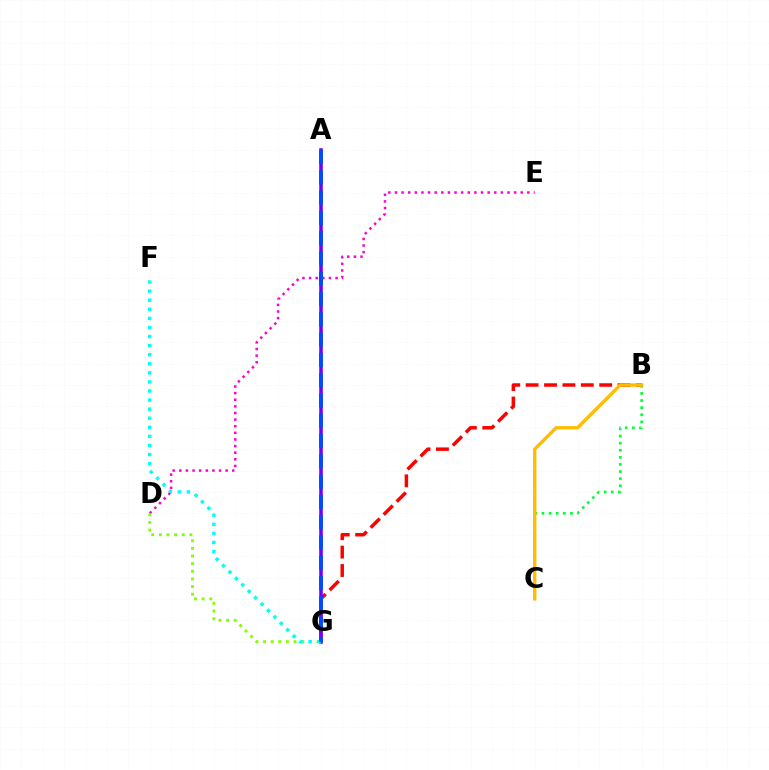{('B', 'G'): [{'color': '#ff0000', 'line_style': 'dashed', 'thickness': 2.5}], ('A', 'G'): [{'color': '#7200ff', 'line_style': 'solid', 'thickness': 2.55}, {'color': '#004bff', 'line_style': 'dashed', 'thickness': 2.76}], ('D', 'E'): [{'color': '#ff00cf', 'line_style': 'dotted', 'thickness': 1.8}], ('B', 'C'): [{'color': '#00ff39', 'line_style': 'dotted', 'thickness': 1.93}, {'color': '#ffbd00', 'line_style': 'solid', 'thickness': 2.4}], ('D', 'G'): [{'color': '#84ff00', 'line_style': 'dotted', 'thickness': 2.08}], ('F', 'G'): [{'color': '#00fff6', 'line_style': 'dotted', 'thickness': 2.47}]}